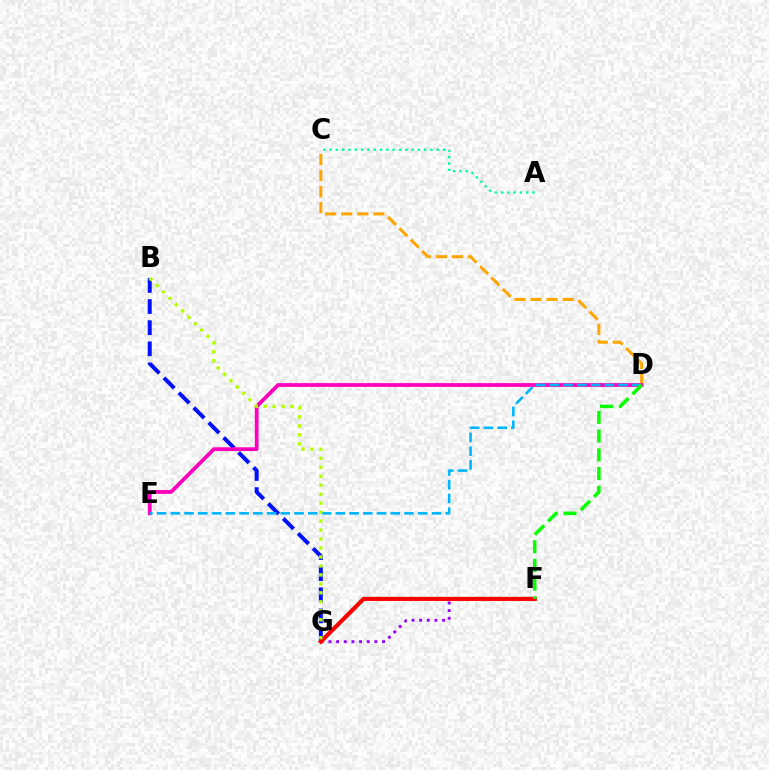{('A', 'C'): [{'color': '#00ff9d', 'line_style': 'dotted', 'thickness': 1.71}], ('B', 'G'): [{'color': '#0010ff', 'line_style': 'dashed', 'thickness': 2.87}, {'color': '#b3ff00', 'line_style': 'dotted', 'thickness': 2.44}], ('F', 'G'): [{'color': '#9b00ff', 'line_style': 'dotted', 'thickness': 2.08}, {'color': '#ff0000', 'line_style': 'solid', 'thickness': 2.97}], ('C', 'D'): [{'color': '#ffa500', 'line_style': 'dashed', 'thickness': 2.18}], ('D', 'E'): [{'color': '#ff00bd', 'line_style': 'solid', 'thickness': 2.71}, {'color': '#00b5ff', 'line_style': 'dashed', 'thickness': 1.87}], ('D', 'F'): [{'color': '#08ff00', 'line_style': 'dashed', 'thickness': 2.54}]}